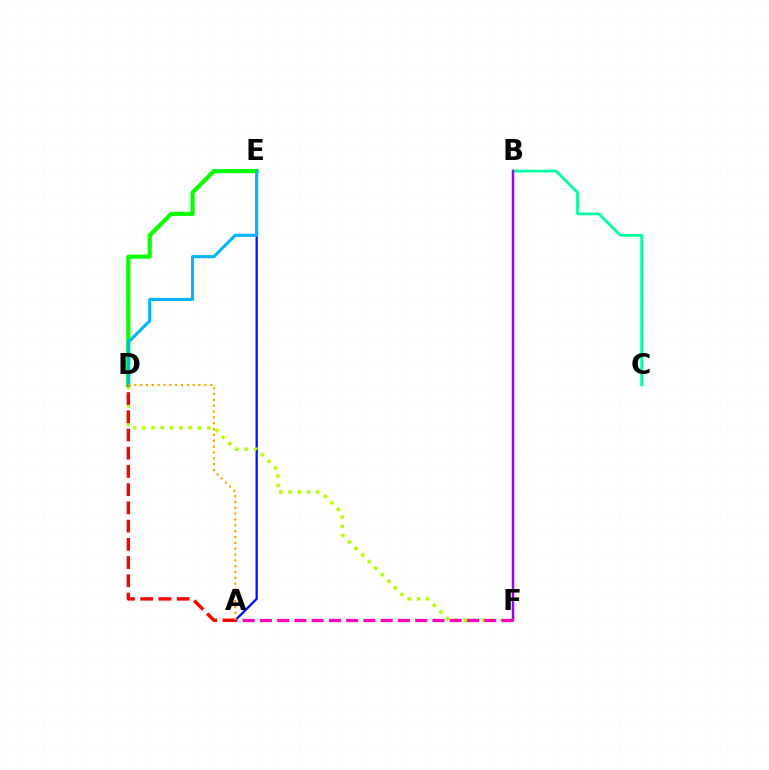{('A', 'E'): [{'color': '#0010ff', 'line_style': 'solid', 'thickness': 1.66}], ('D', 'E'): [{'color': '#08ff00', 'line_style': 'solid', 'thickness': 2.98}, {'color': '#00b5ff', 'line_style': 'solid', 'thickness': 2.23}], ('D', 'F'): [{'color': '#b3ff00', 'line_style': 'dotted', 'thickness': 2.52}], ('A', 'D'): [{'color': '#ff0000', 'line_style': 'dashed', 'thickness': 2.48}, {'color': '#ffa500', 'line_style': 'dotted', 'thickness': 1.59}], ('B', 'C'): [{'color': '#00ff9d', 'line_style': 'solid', 'thickness': 1.97}], ('B', 'F'): [{'color': '#9b00ff', 'line_style': 'solid', 'thickness': 1.78}], ('A', 'F'): [{'color': '#ff00bd', 'line_style': 'dashed', 'thickness': 2.34}]}